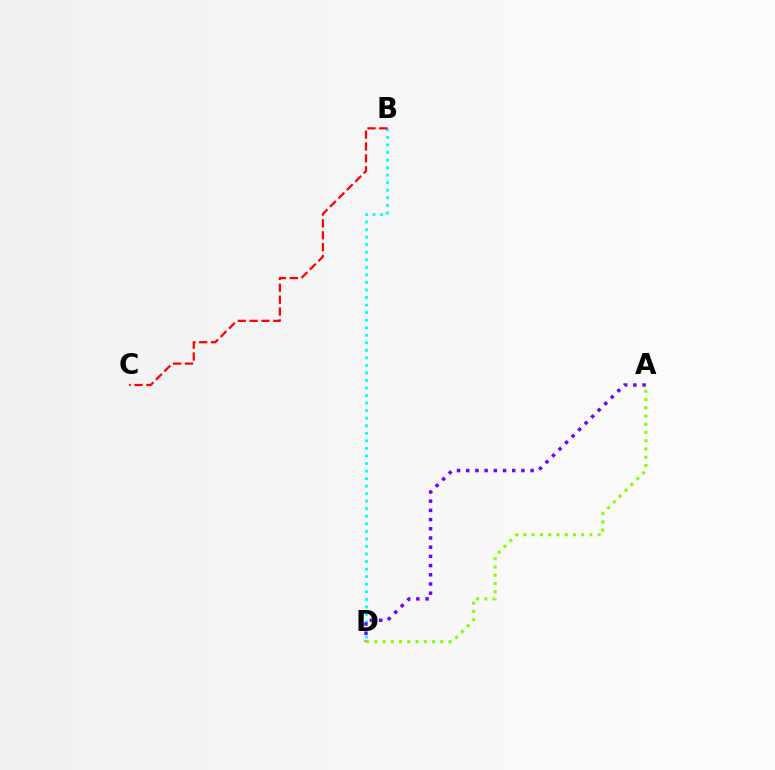{('B', 'D'): [{'color': '#00fff6', 'line_style': 'dotted', 'thickness': 2.05}], ('A', 'D'): [{'color': '#7200ff', 'line_style': 'dotted', 'thickness': 2.5}, {'color': '#84ff00', 'line_style': 'dotted', 'thickness': 2.24}], ('B', 'C'): [{'color': '#ff0000', 'line_style': 'dashed', 'thickness': 1.61}]}